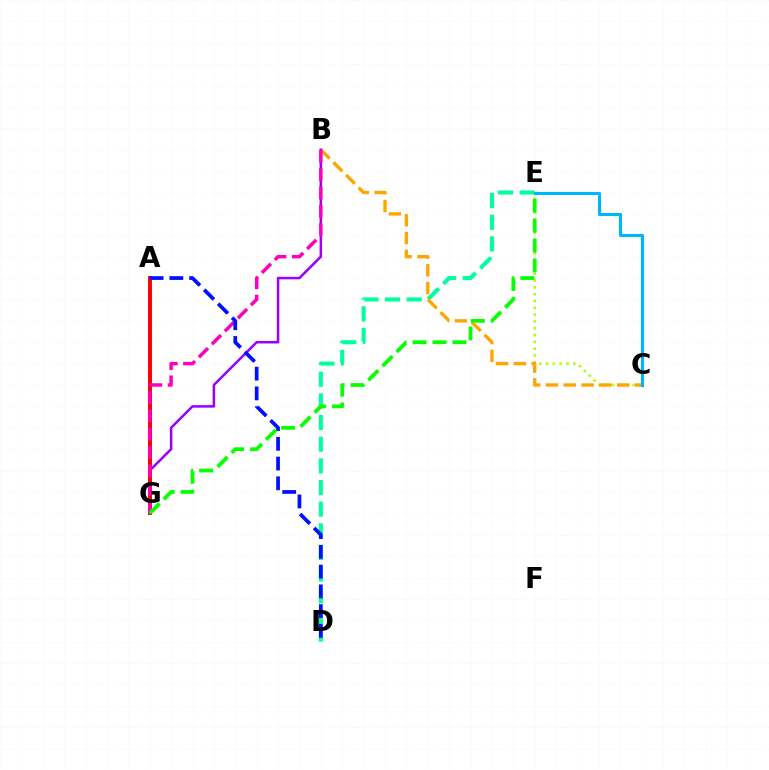{('D', 'E'): [{'color': '#00ff9d', 'line_style': 'dashed', 'thickness': 2.94}], ('C', 'E'): [{'color': '#b3ff00', 'line_style': 'dotted', 'thickness': 1.85}, {'color': '#00b5ff', 'line_style': 'solid', 'thickness': 2.21}], ('B', 'C'): [{'color': '#ffa500', 'line_style': 'dashed', 'thickness': 2.42}], ('B', 'G'): [{'color': '#9b00ff', 'line_style': 'solid', 'thickness': 1.81}, {'color': '#ff00bd', 'line_style': 'dashed', 'thickness': 2.5}], ('A', 'G'): [{'color': '#ff0000', 'line_style': 'solid', 'thickness': 2.83}], ('A', 'D'): [{'color': '#0010ff', 'line_style': 'dashed', 'thickness': 2.68}], ('E', 'G'): [{'color': '#08ff00', 'line_style': 'dashed', 'thickness': 2.71}]}